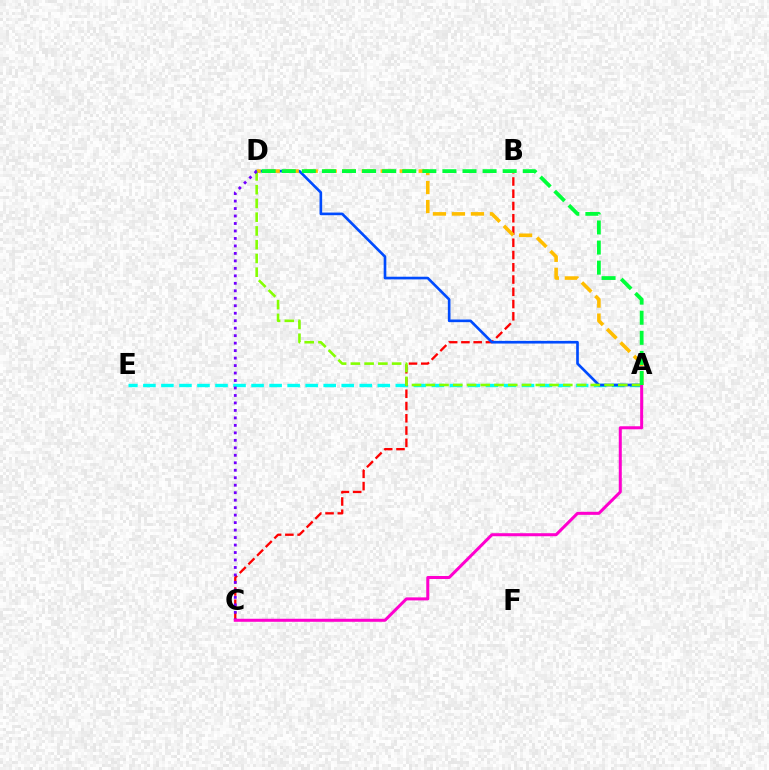{('A', 'E'): [{'color': '#00fff6', 'line_style': 'dashed', 'thickness': 2.45}], ('B', 'C'): [{'color': '#ff0000', 'line_style': 'dashed', 'thickness': 1.67}], ('A', 'D'): [{'color': '#004bff', 'line_style': 'solid', 'thickness': 1.91}, {'color': '#ffbd00', 'line_style': 'dashed', 'thickness': 2.58}, {'color': '#84ff00', 'line_style': 'dashed', 'thickness': 1.87}, {'color': '#00ff39', 'line_style': 'dashed', 'thickness': 2.73}], ('C', 'D'): [{'color': '#7200ff', 'line_style': 'dotted', 'thickness': 2.03}], ('A', 'C'): [{'color': '#ff00cf', 'line_style': 'solid', 'thickness': 2.18}]}